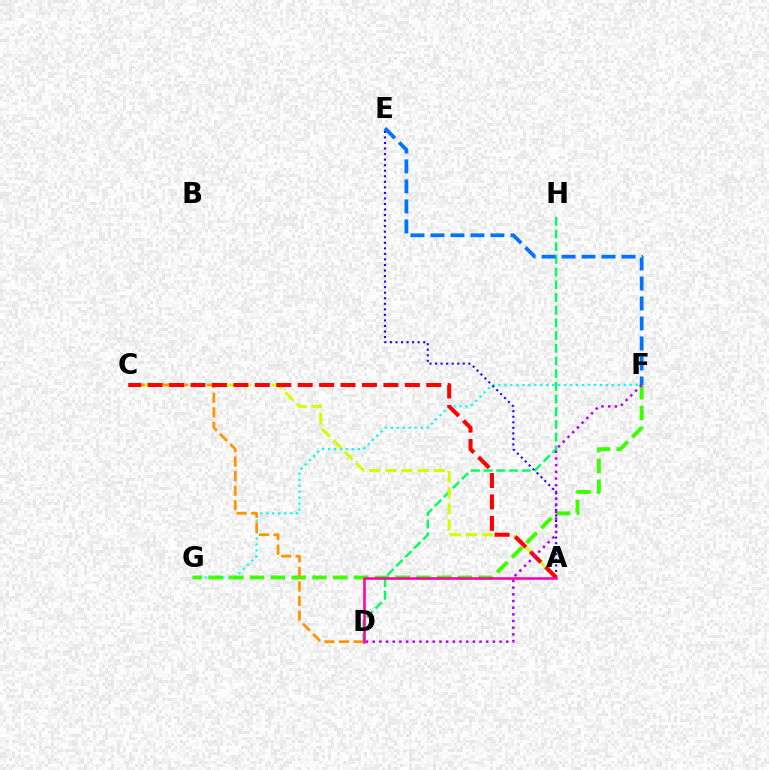{('F', 'G'): [{'color': '#00fff6', 'line_style': 'dotted', 'thickness': 1.62}, {'color': '#3dff00', 'line_style': 'dashed', 'thickness': 2.82}], ('D', 'H'): [{'color': '#00ff5c', 'line_style': 'dashed', 'thickness': 1.72}], ('A', 'E'): [{'color': '#2500ff', 'line_style': 'dotted', 'thickness': 1.51}], ('E', 'F'): [{'color': '#0074ff', 'line_style': 'dashed', 'thickness': 2.72}], ('A', 'C'): [{'color': '#d1ff00', 'line_style': 'dashed', 'thickness': 2.19}, {'color': '#ff0000', 'line_style': 'dashed', 'thickness': 2.91}], ('C', 'D'): [{'color': '#ff9400', 'line_style': 'dashed', 'thickness': 1.98}], ('A', 'D'): [{'color': '#ff00ac', 'line_style': 'solid', 'thickness': 1.84}], ('D', 'F'): [{'color': '#b900ff', 'line_style': 'dotted', 'thickness': 1.81}]}